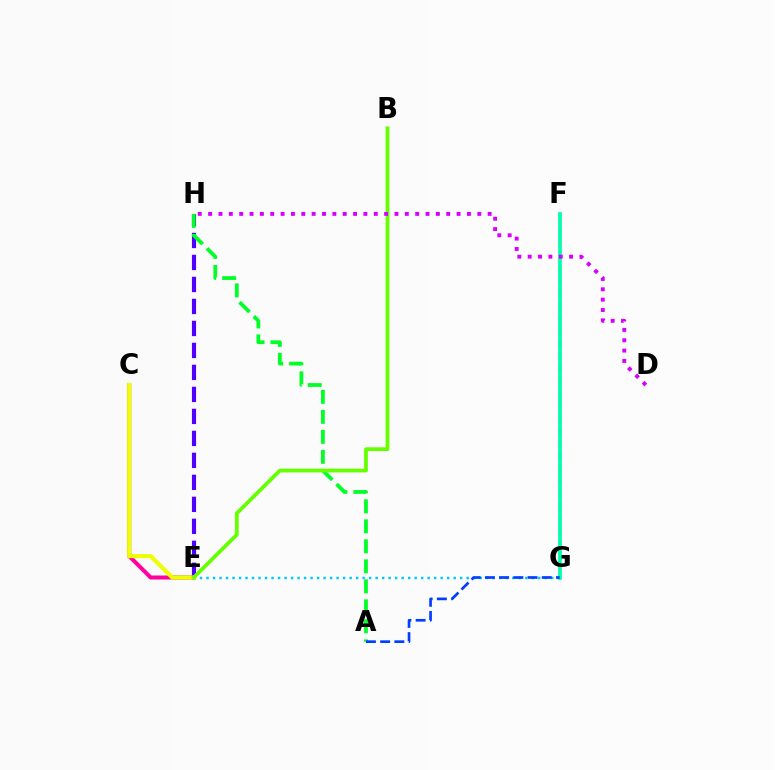{('E', 'G'): [{'color': '#00c7ff', 'line_style': 'dotted', 'thickness': 1.77}], ('F', 'G'): [{'color': '#ff0000', 'line_style': 'dashed', 'thickness': 1.7}, {'color': '#00ffaf', 'line_style': 'solid', 'thickness': 2.65}], ('C', 'E'): [{'color': '#ff8800', 'line_style': 'dotted', 'thickness': 2.28}, {'color': '#ff00a0', 'line_style': 'solid', 'thickness': 2.89}, {'color': '#eeff00', 'line_style': 'solid', 'thickness': 2.99}], ('E', 'H'): [{'color': '#4f00ff', 'line_style': 'dashed', 'thickness': 2.99}], ('A', 'H'): [{'color': '#00ff27', 'line_style': 'dashed', 'thickness': 2.72}], ('B', 'E'): [{'color': '#66ff00', 'line_style': 'solid', 'thickness': 2.71}], ('A', 'G'): [{'color': '#003fff', 'line_style': 'dashed', 'thickness': 1.93}], ('D', 'H'): [{'color': '#d600ff', 'line_style': 'dotted', 'thickness': 2.81}]}